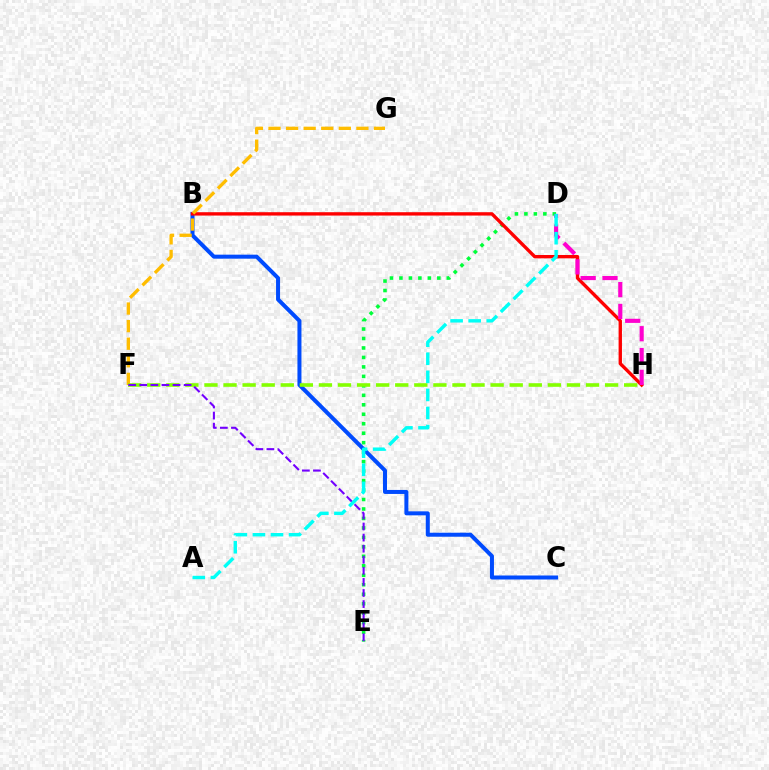{('D', 'E'): [{'color': '#00ff39', 'line_style': 'dotted', 'thickness': 2.57}], ('B', 'C'): [{'color': '#004bff', 'line_style': 'solid', 'thickness': 2.89}], ('B', 'H'): [{'color': '#ff0000', 'line_style': 'solid', 'thickness': 2.42}], ('F', 'G'): [{'color': '#ffbd00', 'line_style': 'dashed', 'thickness': 2.39}], ('F', 'H'): [{'color': '#84ff00', 'line_style': 'dashed', 'thickness': 2.59}], ('D', 'H'): [{'color': '#ff00cf', 'line_style': 'dashed', 'thickness': 2.97}], ('E', 'F'): [{'color': '#7200ff', 'line_style': 'dashed', 'thickness': 1.51}], ('A', 'D'): [{'color': '#00fff6', 'line_style': 'dashed', 'thickness': 2.46}]}